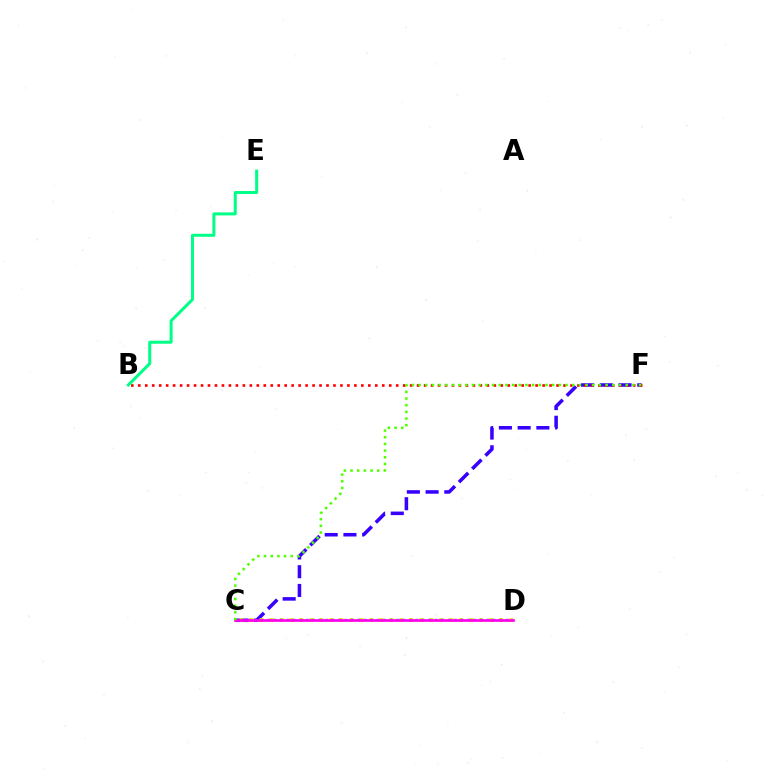{('C', 'F'): [{'color': '#3700ff', 'line_style': 'dashed', 'thickness': 2.55}, {'color': '#4fff00', 'line_style': 'dotted', 'thickness': 1.81}], ('C', 'D'): [{'color': '#ffd500', 'line_style': 'dotted', 'thickness': 2.71}, {'color': '#009eff', 'line_style': 'dotted', 'thickness': 1.75}, {'color': '#ff00ed', 'line_style': 'solid', 'thickness': 1.93}], ('B', 'F'): [{'color': '#ff0000', 'line_style': 'dotted', 'thickness': 1.89}], ('B', 'E'): [{'color': '#00ff86', 'line_style': 'solid', 'thickness': 2.17}]}